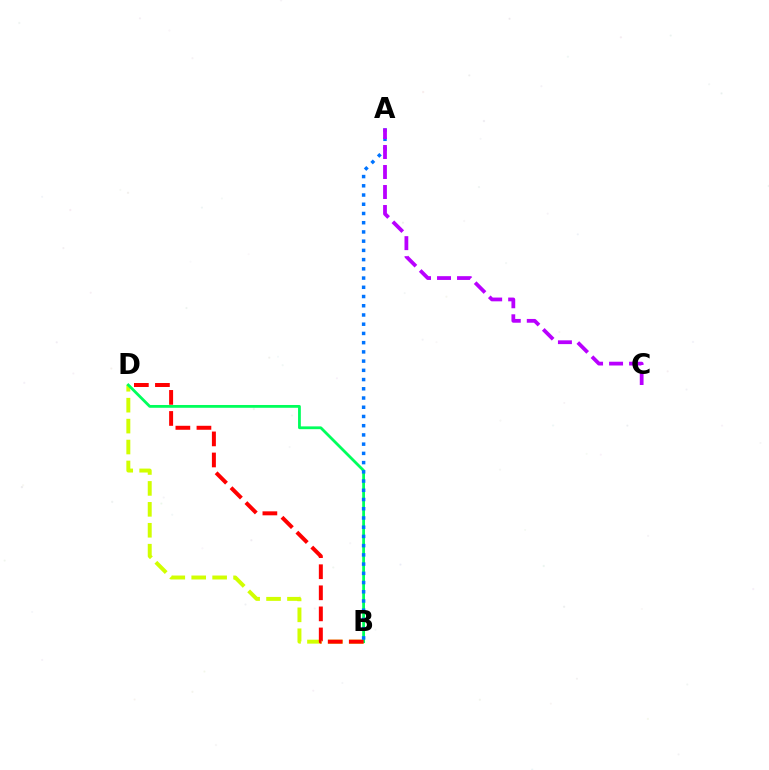{('B', 'D'): [{'color': '#d1ff00', 'line_style': 'dashed', 'thickness': 2.84}, {'color': '#00ff5c', 'line_style': 'solid', 'thickness': 2.01}, {'color': '#ff0000', 'line_style': 'dashed', 'thickness': 2.86}], ('A', 'B'): [{'color': '#0074ff', 'line_style': 'dotted', 'thickness': 2.51}], ('A', 'C'): [{'color': '#b900ff', 'line_style': 'dashed', 'thickness': 2.72}]}